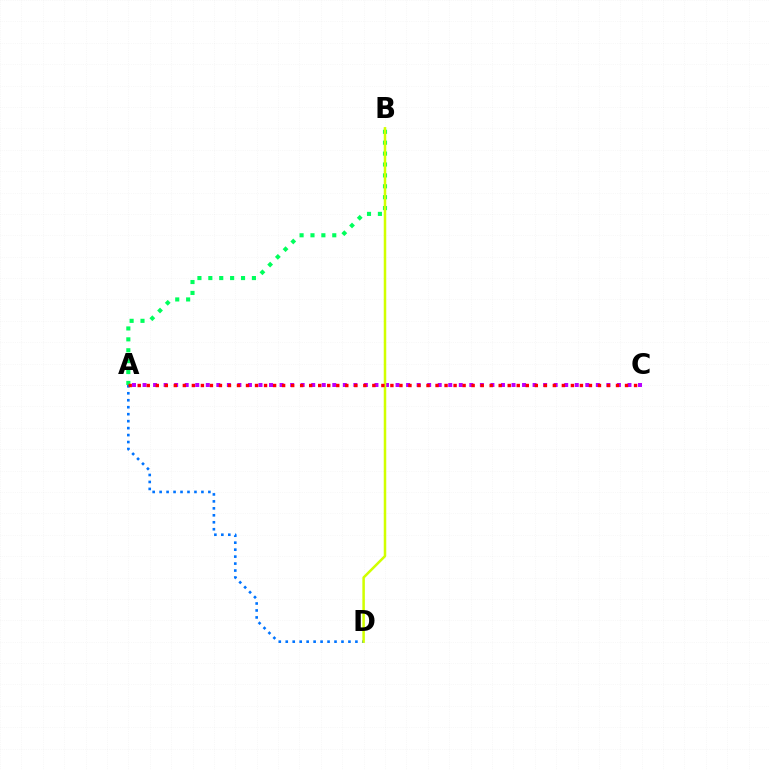{('A', 'B'): [{'color': '#00ff5c', 'line_style': 'dotted', 'thickness': 2.96}], ('A', 'D'): [{'color': '#0074ff', 'line_style': 'dotted', 'thickness': 1.89}], ('A', 'C'): [{'color': '#b900ff', 'line_style': 'dotted', 'thickness': 2.86}, {'color': '#ff0000', 'line_style': 'dotted', 'thickness': 2.45}], ('B', 'D'): [{'color': '#d1ff00', 'line_style': 'solid', 'thickness': 1.81}]}